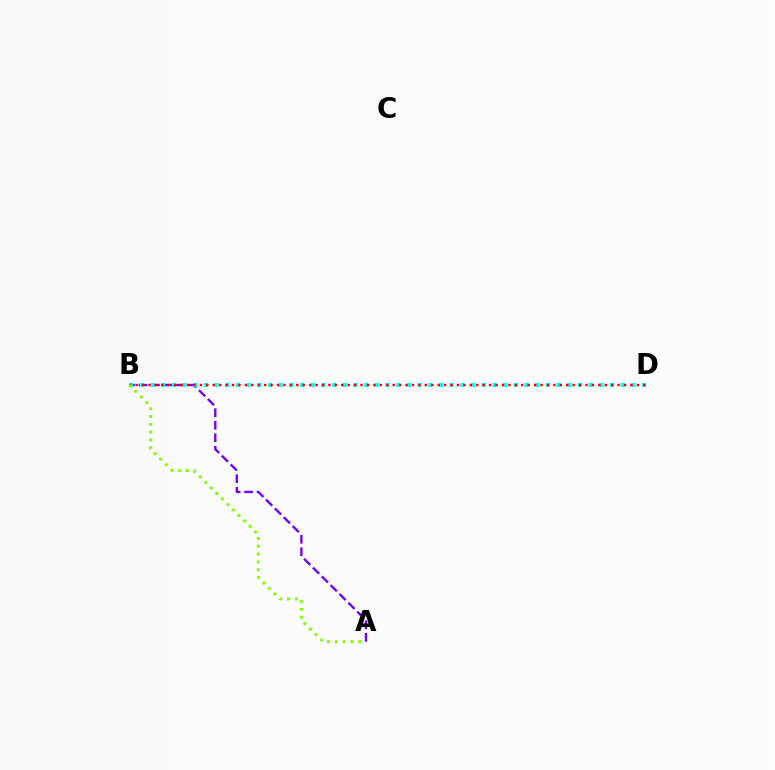{('A', 'B'): [{'color': '#7200ff', 'line_style': 'dashed', 'thickness': 1.7}, {'color': '#84ff00', 'line_style': 'dotted', 'thickness': 2.12}], ('B', 'D'): [{'color': '#00fff6', 'line_style': 'dotted', 'thickness': 2.9}, {'color': '#ff0000', 'line_style': 'dotted', 'thickness': 1.75}]}